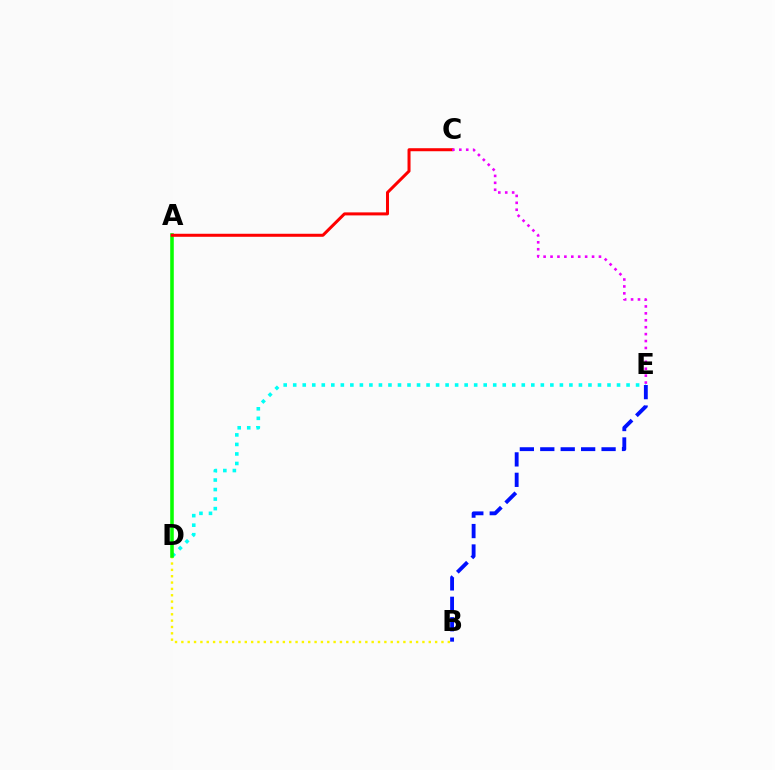{('B', 'D'): [{'color': '#fcf500', 'line_style': 'dotted', 'thickness': 1.72}], ('D', 'E'): [{'color': '#00fff6', 'line_style': 'dotted', 'thickness': 2.59}], ('B', 'E'): [{'color': '#0010ff', 'line_style': 'dashed', 'thickness': 2.78}], ('A', 'D'): [{'color': '#08ff00', 'line_style': 'solid', 'thickness': 2.57}], ('A', 'C'): [{'color': '#ff0000', 'line_style': 'solid', 'thickness': 2.17}], ('C', 'E'): [{'color': '#ee00ff', 'line_style': 'dotted', 'thickness': 1.88}]}